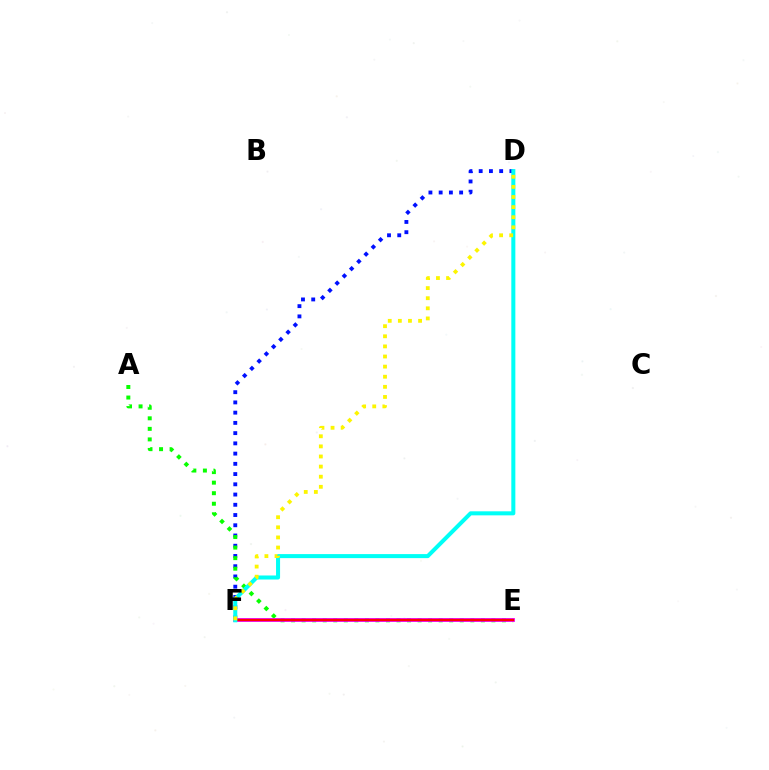{('D', 'F'): [{'color': '#0010ff', 'line_style': 'dotted', 'thickness': 2.78}, {'color': '#00fff6', 'line_style': 'solid', 'thickness': 2.9}, {'color': '#fcf500', 'line_style': 'dotted', 'thickness': 2.75}], ('A', 'E'): [{'color': '#08ff00', 'line_style': 'dotted', 'thickness': 2.86}], ('E', 'F'): [{'color': '#ee00ff', 'line_style': 'solid', 'thickness': 2.73}, {'color': '#ff0000', 'line_style': 'solid', 'thickness': 1.64}]}